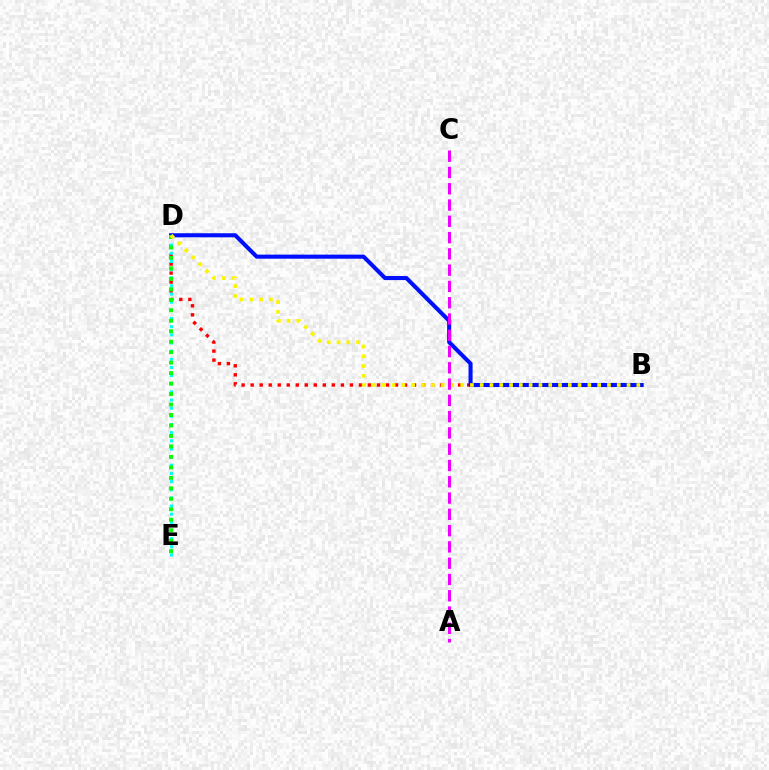{('B', 'D'): [{'color': '#ff0000', 'line_style': 'dotted', 'thickness': 2.45}, {'color': '#0010ff', 'line_style': 'solid', 'thickness': 2.93}, {'color': '#fcf500', 'line_style': 'dotted', 'thickness': 2.66}], ('D', 'E'): [{'color': '#00fff6', 'line_style': 'dotted', 'thickness': 2.22}, {'color': '#08ff00', 'line_style': 'dotted', 'thickness': 2.85}], ('A', 'C'): [{'color': '#ee00ff', 'line_style': 'dashed', 'thickness': 2.21}]}